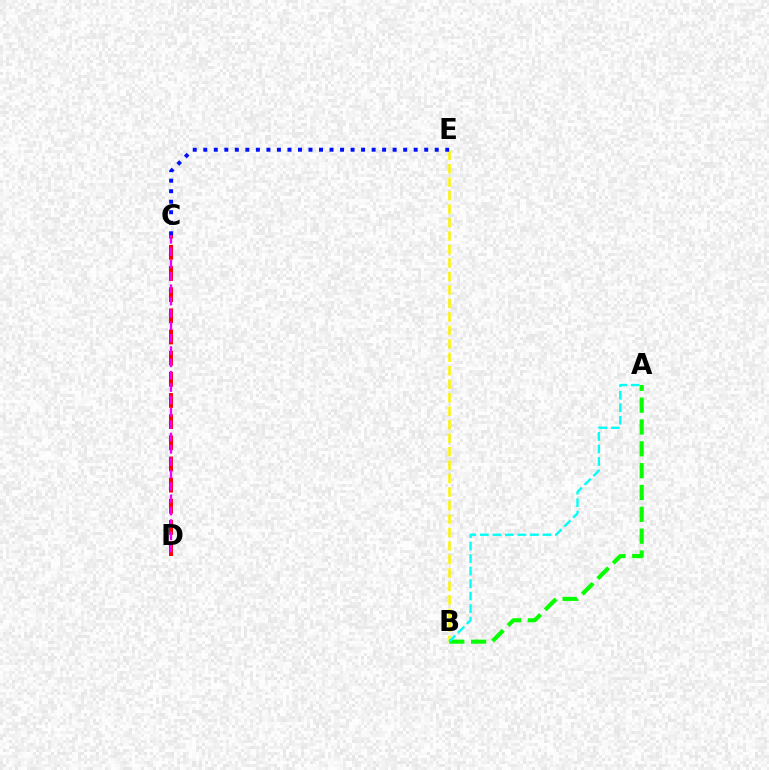{('C', 'D'): [{'color': '#ff0000', 'line_style': 'dashed', 'thickness': 2.88}, {'color': '#ee00ff', 'line_style': 'dashed', 'thickness': 1.68}], ('B', 'E'): [{'color': '#fcf500', 'line_style': 'dashed', 'thickness': 1.83}], ('A', 'B'): [{'color': '#08ff00', 'line_style': 'dashed', 'thickness': 2.97}, {'color': '#00fff6', 'line_style': 'dashed', 'thickness': 1.7}], ('C', 'E'): [{'color': '#0010ff', 'line_style': 'dotted', 'thickness': 2.86}]}